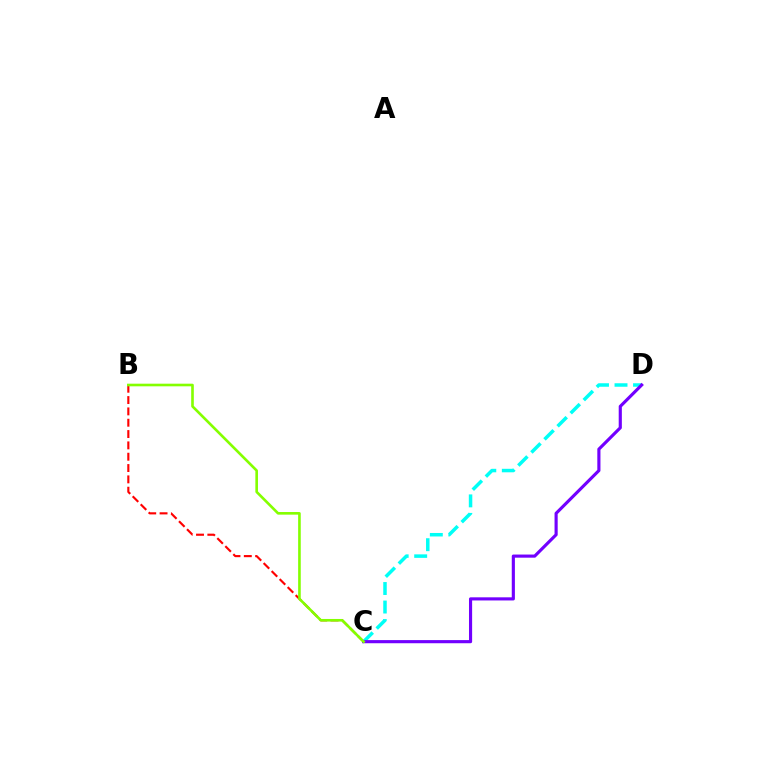{('B', 'C'): [{'color': '#ff0000', 'line_style': 'dashed', 'thickness': 1.54}, {'color': '#84ff00', 'line_style': 'solid', 'thickness': 1.89}], ('C', 'D'): [{'color': '#00fff6', 'line_style': 'dashed', 'thickness': 2.52}, {'color': '#7200ff', 'line_style': 'solid', 'thickness': 2.26}]}